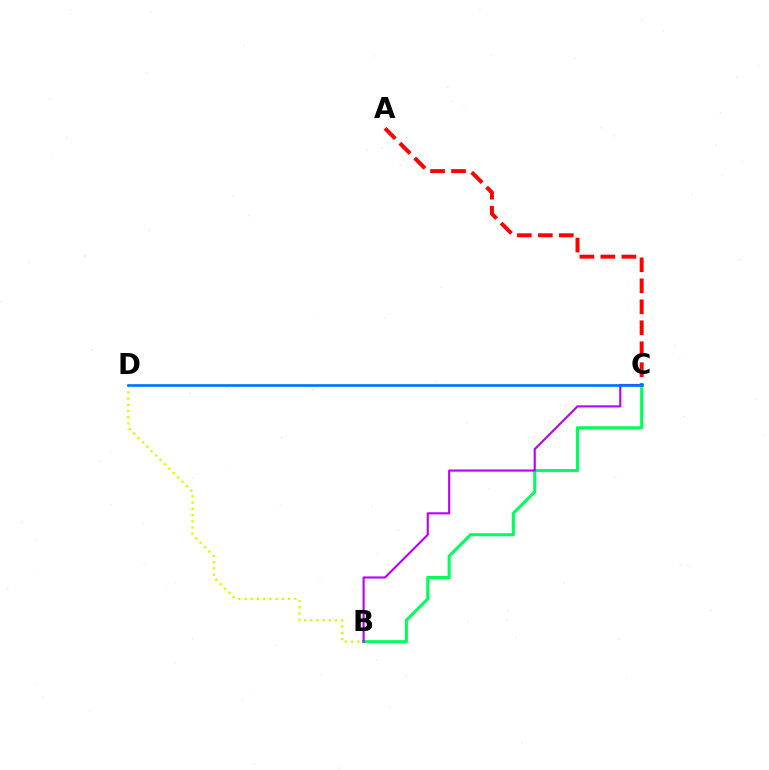{('B', 'D'): [{'color': '#d1ff00', 'line_style': 'dotted', 'thickness': 1.69}], ('B', 'C'): [{'color': '#00ff5c', 'line_style': 'solid', 'thickness': 2.2}, {'color': '#b900ff', 'line_style': 'solid', 'thickness': 1.53}], ('A', 'C'): [{'color': '#ff0000', 'line_style': 'dashed', 'thickness': 2.85}], ('C', 'D'): [{'color': '#0074ff', 'line_style': 'solid', 'thickness': 1.92}]}